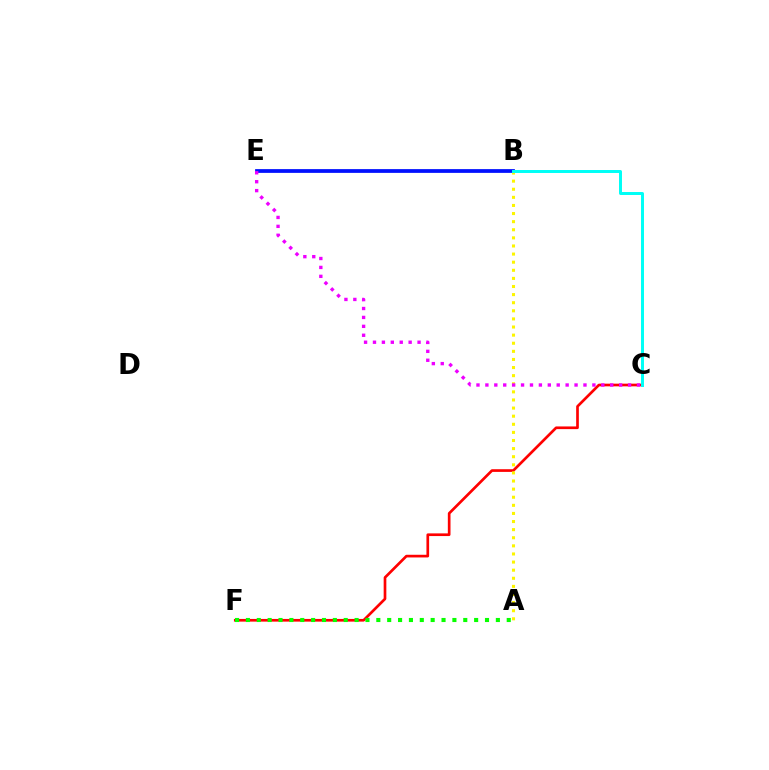{('C', 'F'): [{'color': '#ff0000', 'line_style': 'solid', 'thickness': 1.93}], ('A', 'B'): [{'color': '#fcf500', 'line_style': 'dotted', 'thickness': 2.2}], ('B', 'E'): [{'color': '#0010ff', 'line_style': 'solid', 'thickness': 2.71}], ('C', 'E'): [{'color': '#ee00ff', 'line_style': 'dotted', 'thickness': 2.42}], ('A', 'F'): [{'color': '#08ff00', 'line_style': 'dotted', 'thickness': 2.95}], ('B', 'C'): [{'color': '#00fff6', 'line_style': 'solid', 'thickness': 2.14}]}